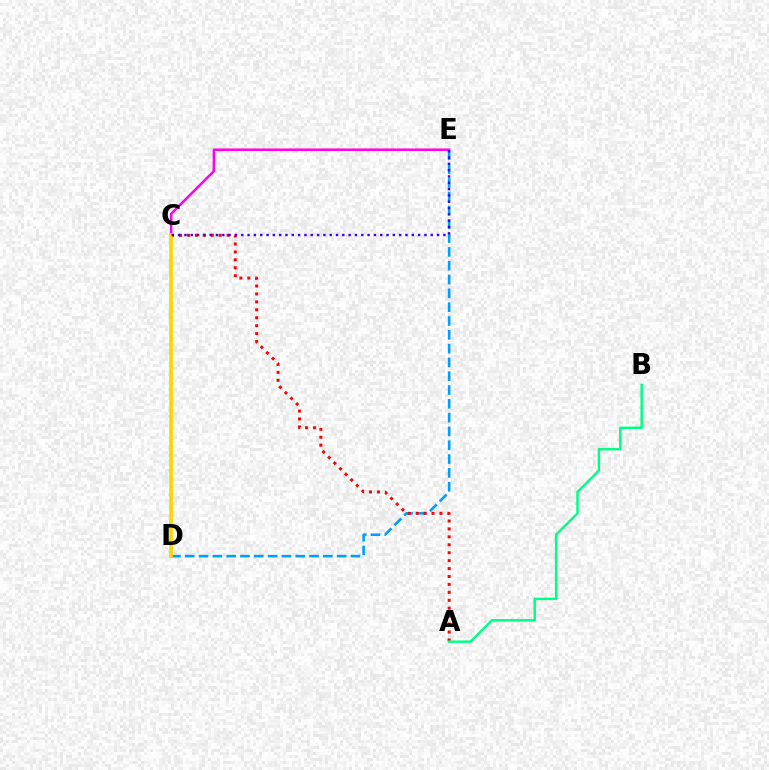{('D', 'E'): [{'color': '#009eff', 'line_style': 'dashed', 'thickness': 1.88}], ('A', 'C'): [{'color': '#ff0000', 'line_style': 'dotted', 'thickness': 2.15}], ('C', 'E'): [{'color': '#ff00ed', 'line_style': 'solid', 'thickness': 1.8}, {'color': '#3700ff', 'line_style': 'dotted', 'thickness': 1.72}], ('C', 'D'): [{'color': '#4fff00', 'line_style': 'solid', 'thickness': 1.62}, {'color': '#ffd500', 'line_style': 'solid', 'thickness': 2.64}], ('A', 'B'): [{'color': '#00ff86', 'line_style': 'solid', 'thickness': 1.77}]}